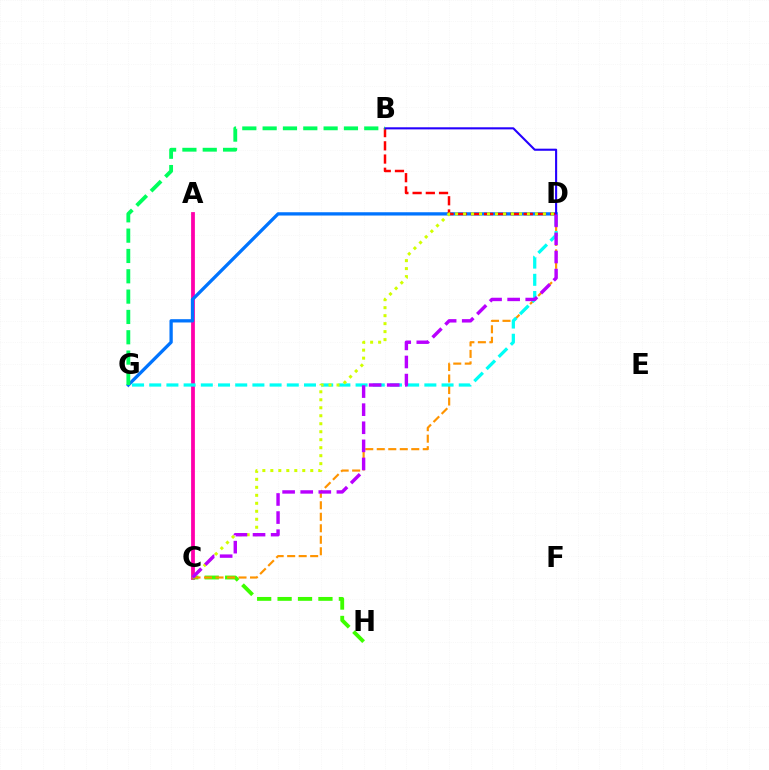{('A', 'C'): [{'color': '#ff00ac', 'line_style': 'solid', 'thickness': 2.72}], ('C', 'H'): [{'color': '#3dff00', 'line_style': 'dashed', 'thickness': 2.77}], ('D', 'G'): [{'color': '#0074ff', 'line_style': 'solid', 'thickness': 2.37}, {'color': '#00fff6', 'line_style': 'dashed', 'thickness': 2.34}], ('C', 'D'): [{'color': '#ff9400', 'line_style': 'dashed', 'thickness': 1.56}, {'color': '#d1ff00', 'line_style': 'dotted', 'thickness': 2.17}, {'color': '#b900ff', 'line_style': 'dashed', 'thickness': 2.46}], ('B', 'D'): [{'color': '#ff0000', 'line_style': 'dashed', 'thickness': 1.8}, {'color': '#2500ff', 'line_style': 'solid', 'thickness': 1.51}], ('B', 'G'): [{'color': '#00ff5c', 'line_style': 'dashed', 'thickness': 2.76}]}